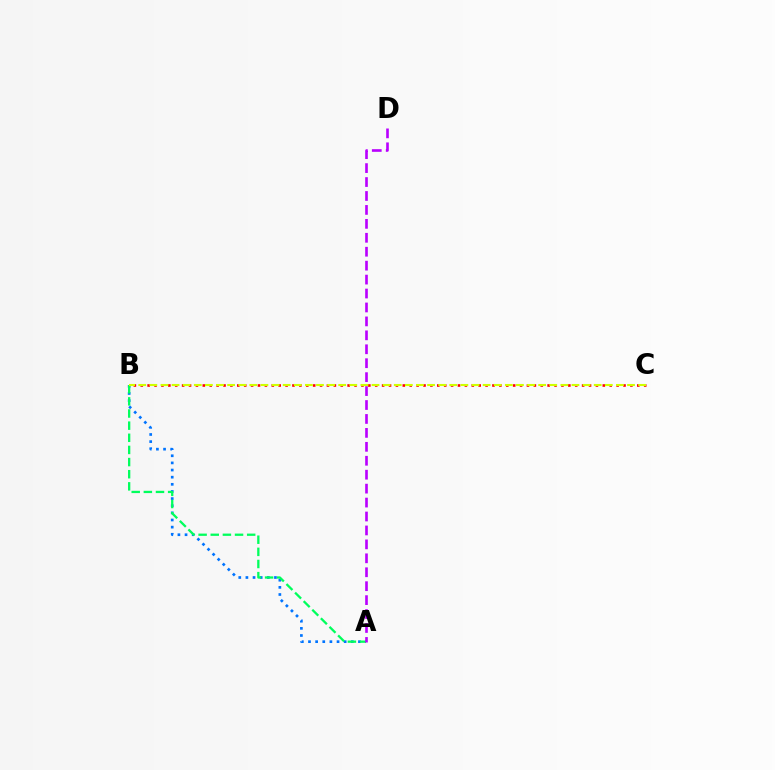{('B', 'C'): [{'color': '#ff0000', 'line_style': 'dotted', 'thickness': 1.87}, {'color': '#d1ff00', 'line_style': 'dashed', 'thickness': 1.51}], ('A', 'B'): [{'color': '#0074ff', 'line_style': 'dotted', 'thickness': 1.94}, {'color': '#00ff5c', 'line_style': 'dashed', 'thickness': 1.65}], ('A', 'D'): [{'color': '#b900ff', 'line_style': 'dashed', 'thickness': 1.89}]}